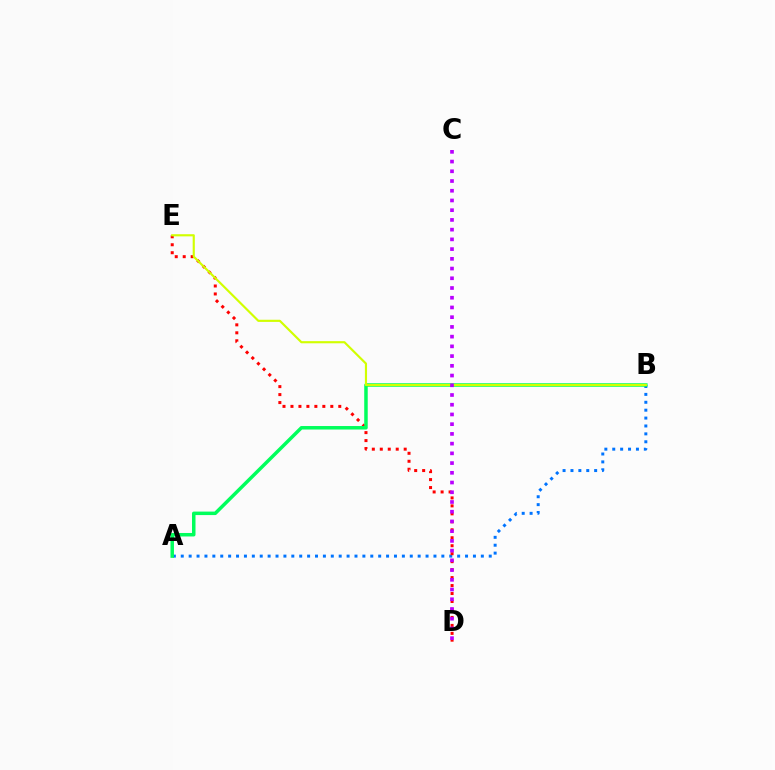{('A', 'B'): [{'color': '#0074ff', 'line_style': 'dotted', 'thickness': 2.15}, {'color': '#00ff5c', 'line_style': 'solid', 'thickness': 2.51}], ('D', 'E'): [{'color': '#ff0000', 'line_style': 'dotted', 'thickness': 2.17}], ('B', 'E'): [{'color': '#d1ff00', 'line_style': 'solid', 'thickness': 1.55}], ('C', 'D'): [{'color': '#b900ff', 'line_style': 'dotted', 'thickness': 2.64}]}